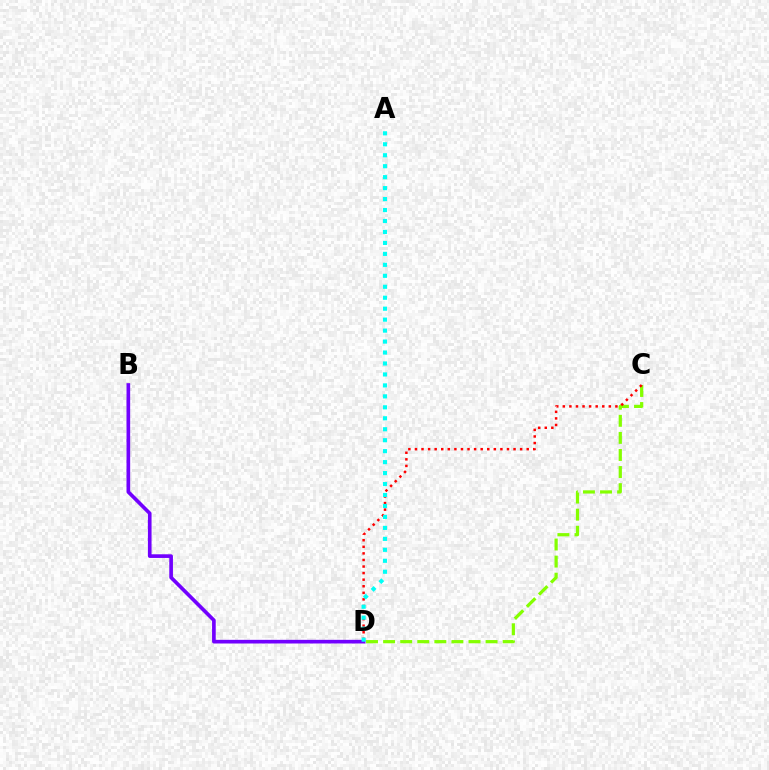{('B', 'D'): [{'color': '#7200ff', 'line_style': 'solid', 'thickness': 2.63}], ('C', 'D'): [{'color': '#84ff00', 'line_style': 'dashed', 'thickness': 2.32}, {'color': '#ff0000', 'line_style': 'dotted', 'thickness': 1.79}], ('A', 'D'): [{'color': '#00fff6', 'line_style': 'dotted', 'thickness': 2.98}]}